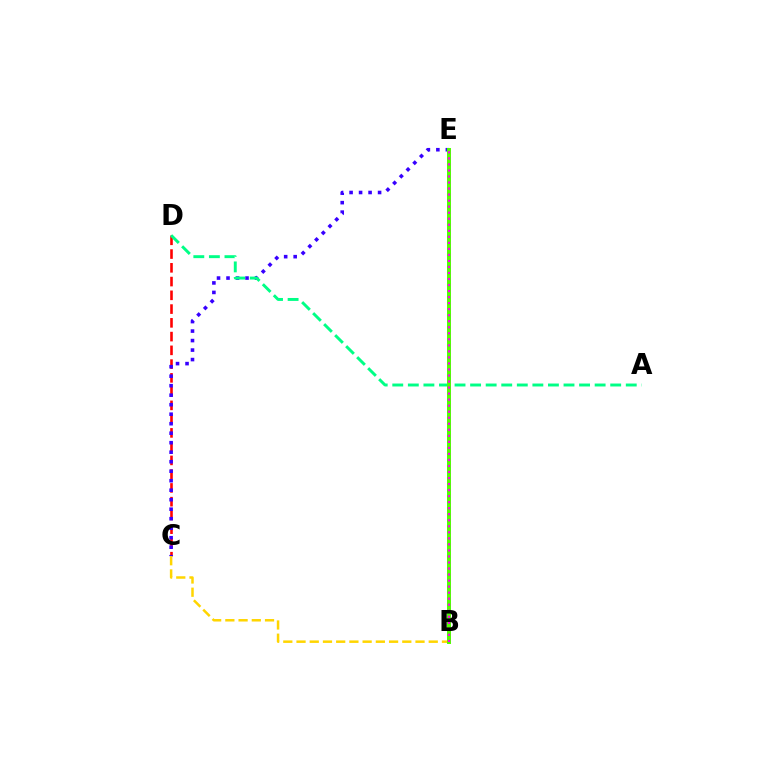{('C', 'D'): [{'color': '#ff0000', 'line_style': 'dashed', 'thickness': 1.87}], ('C', 'E'): [{'color': '#3700ff', 'line_style': 'dotted', 'thickness': 2.58}], ('A', 'D'): [{'color': '#00ff86', 'line_style': 'dashed', 'thickness': 2.11}], ('B', 'C'): [{'color': '#ffd500', 'line_style': 'dashed', 'thickness': 1.8}], ('B', 'E'): [{'color': '#009eff', 'line_style': 'dashed', 'thickness': 1.62}, {'color': '#4fff00', 'line_style': 'solid', 'thickness': 2.86}, {'color': '#ff00ed', 'line_style': 'dotted', 'thickness': 1.64}]}